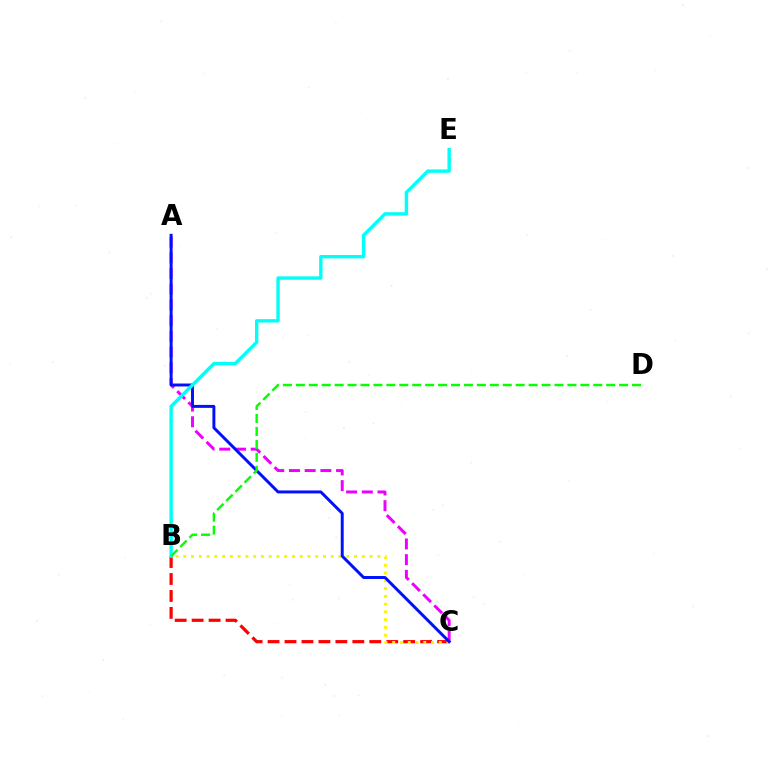{('B', 'C'): [{'color': '#ff0000', 'line_style': 'dashed', 'thickness': 2.3}, {'color': '#fcf500', 'line_style': 'dotted', 'thickness': 2.11}], ('A', 'C'): [{'color': '#ee00ff', 'line_style': 'dashed', 'thickness': 2.13}, {'color': '#0010ff', 'line_style': 'solid', 'thickness': 2.13}], ('B', 'E'): [{'color': '#00fff6', 'line_style': 'solid', 'thickness': 2.45}], ('B', 'D'): [{'color': '#08ff00', 'line_style': 'dashed', 'thickness': 1.76}]}